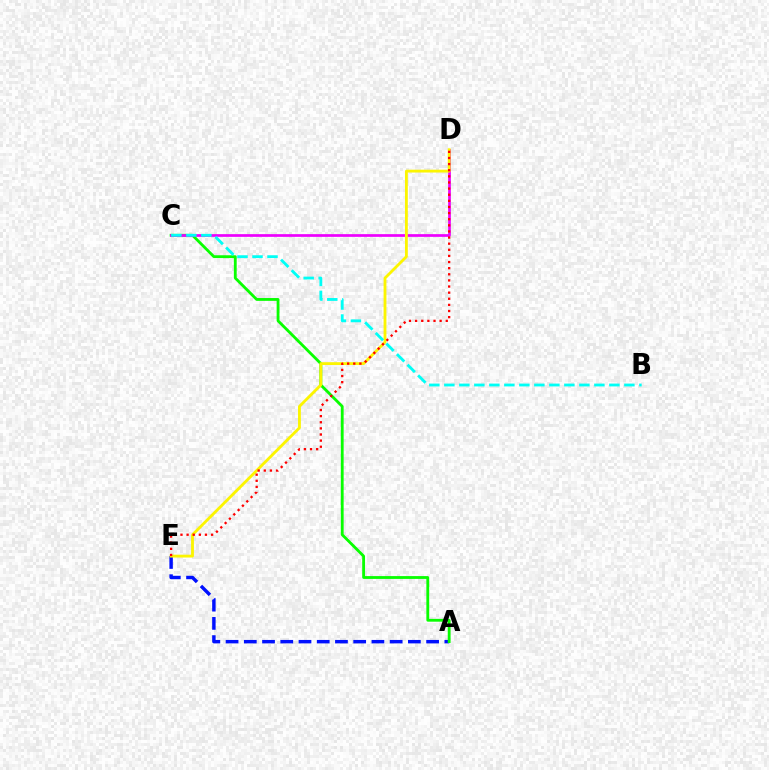{('A', 'E'): [{'color': '#0010ff', 'line_style': 'dashed', 'thickness': 2.48}], ('A', 'C'): [{'color': '#08ff00', 'line_style': 'solid', 'thickness': 2.03}], ('C', 'D'): [{'color': '#ee00ff', 'line_style': 'solid', 'thickness': 1.95}], ('D', 'E'): [{'color': '#fcf500', 'line_style': 'solid', 'thickness': 2.04}, {'color': '#ff0000', 'line_style': 'dotted', 'thickness': 1.66}], ('B', 'C'): [{'color': '#00fff6', 'line_style': 'dashed', 'thickness': 2.04}]}